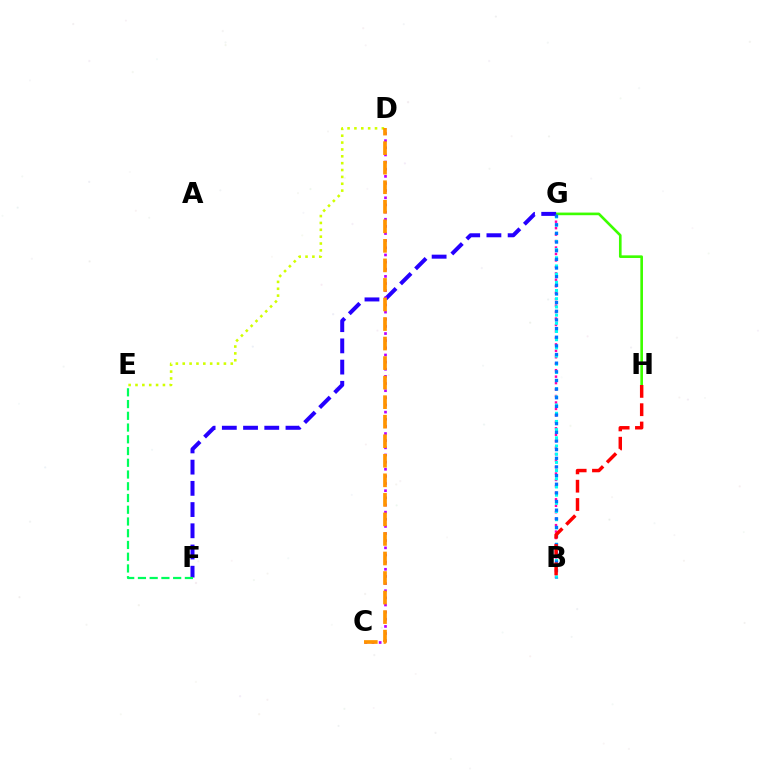{('D', 'E'): [{'color': '#d1ff00', 'line_style': 'dotted', 'thickness': 1.86}], ('B', 'G'): [{'color': '#ff00ac', 'line_style': 'dotted', 'thickness': 1.75}, {'color': '#00fff6', 'line_style': 'dotted', 'thickness': 2.22}, {'color': '#0074ff', 'line_style': 'dotted', 'thickness': 2.35}], ('G', 'H'): [{'color': '#3dff00', 'line_style': 'solid', 'thickness': 1.9}], ('F', 'G'): [{'color': '#2500ff', 'line_style': 'dashed', 'thickness': 2.88}], ('E', 'F'): [{'color': '#00ff5c', 'line_style': 'dashed', 'thickness': 1.6}], ('C', 'D'): [{'color': '#b900ff', 'line_style': 'dotted', 'thickness': 1.94}, {'color': '#ff9400', 'line_style': 'dashed', 'thickness': 2.65}], ('B', 'H'): [{'color': '#ff0000', 'line_style': 'dashed', 'thickness': 2.49}]}